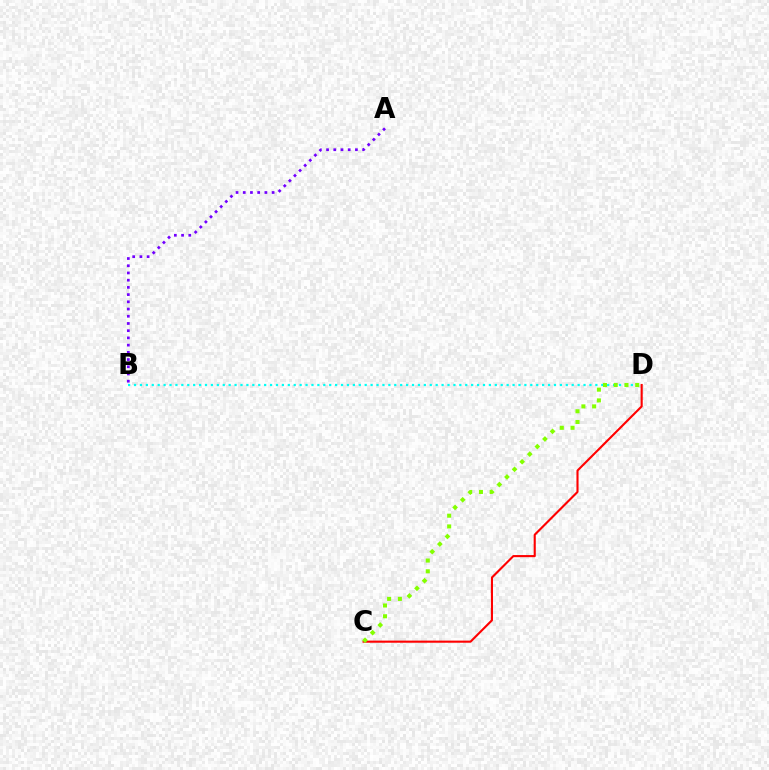{('A', 'B'): [{'color': '#7200ff', 'line_style': 'dotted', 'thickness': 1.96}], ('C', 'D'): [{'color': '#ff0000', 'line_style': 'solid', 'thickness': 1.52}, {'color': '#84ff00', 'line_style': 'dotted', 'thickness': 2.92}], ('B', 'D'): [{'color': '#00fff6', 'line_style': 'dotted', 'thickness': 1.61}]}